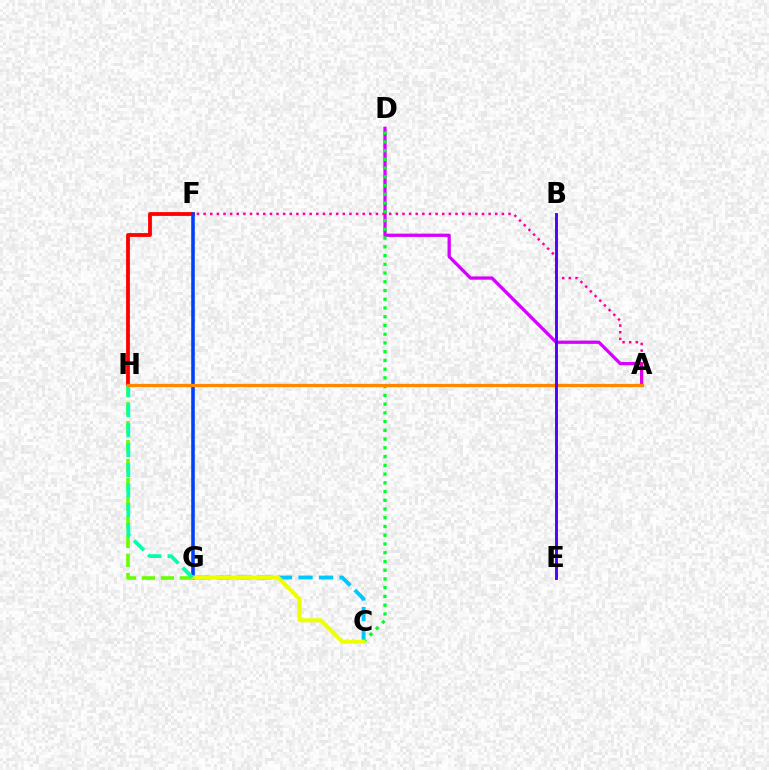{('F', 'H'): [{'color': '#ff0000', 'line_style': 'solid', 'thickness': 2.73}], ('A', 'D'): [{'color': '#d600ff', 'line_style': 'solid', 'thickness': 2.35}], ('F', 'G'): [{'color': '#003fff', 'line_style': 'solid', 'thickness': 2.56}], ('G', 'H'): [{'color': '#66ff00', 'line_style': 'dashed', 'thickness': 2.58}, {'color': '#00ffaf', 'line_style': 'dashed', 'thickness': 2.71}], ('C', 'G'): [{'color': '#00c7ff', 'line_style': 'dashed', 'thickness': 2.79}, {'color': '#eeff00', 'line_style': 'solid', 'thickness': 2.9}], ('A', 'F'): [{'color': '#ff00a0', 'line_style': 'dotted', 'thickness': 1.8}], ('C', 'D'): [{'color': '#00ff27', 'line_style': 'dotted', 'thickness': 2.37}], ('A', 'H'): [{'color': '#ff8800', 'line_style': 'solid', 'thickness': 2.37}], ('B', 'E'): [{'color': '#4f00ff', 'line_style': 'solid', 'thickness': 2.09}]}